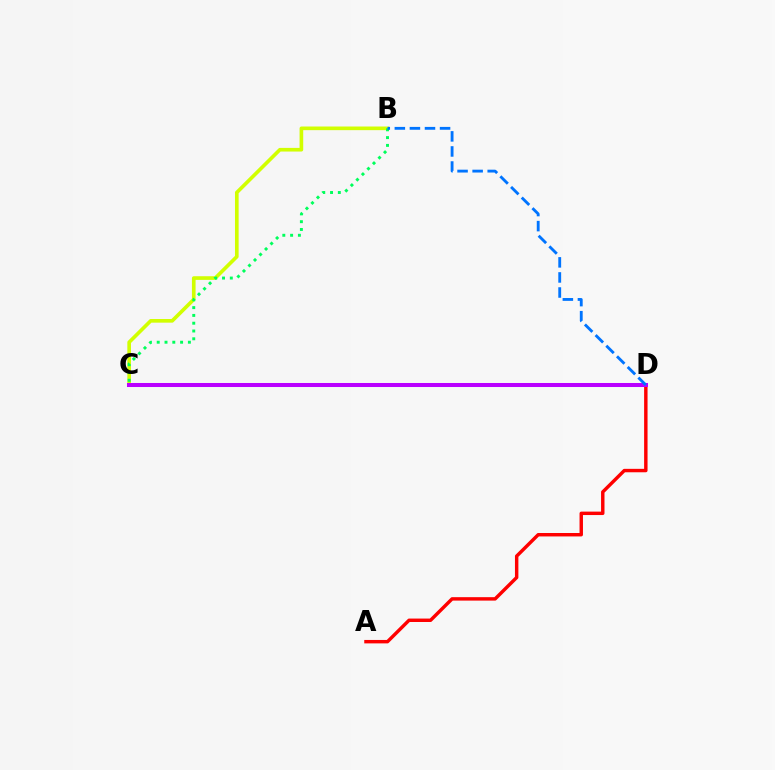{('A', 'D'): [{'color': '#ff0000', 'line_style': 'solid', 'thickness': 2.47}], ('B', 'C'): [{'color': '#d1ff00', 'line_style': 'solid', 'thickness': 2.63}, {'color': '#00ff5c', 'line_style': 'dotted', 'thickness': 2.12}], ('C', 'D'): [{'color': '#b900ff', 'line_style': 'solid', 'thickness': 2.9}], ('B', 'D'): [{'color': '#0074ff', 'line_style': 'dashed', 'thickness': 2.05}]}